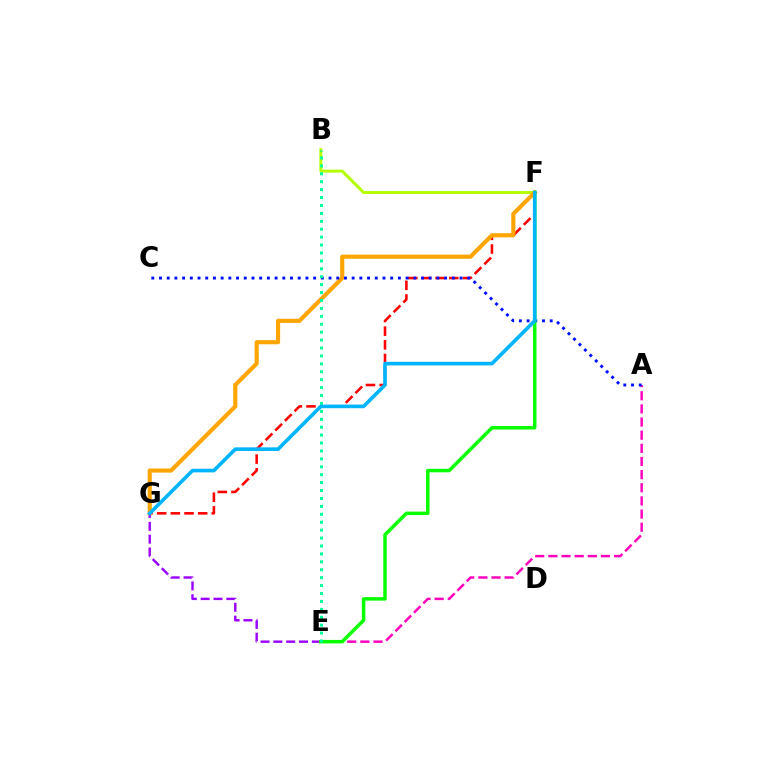{('F', 'G'): [{'color': '#ff0000', 'line_style': 'dashed', 'thickness': 1.86}, {'color': '#ffa500', 'line_style': 'solid', 'thickness': 2.98}, {'color': '#00b5ff', 'line_style': 'solid', 'thickness': 2.62}], ('B', 'F'): [{'color': '#b3ff00', 'line_style': 'solid', 'thickness': 2.12}], ('A', 'E'): [{'color': '#ff00bd', 'line_style': 'dashed', 'thickness': 1.79}], ('E', 'G'): [{'color': '#9b00ff', 'line_style': 'dashed', 'thickness': 1.74}], ('A', 'C'): [{'color': '#0010ff', 'line_style': 'dotted', 'thickness': 2.09}], ('E', 'F'): [{'color': '#08ff00', 'line_style': 'solid', 'thickness': 2.5}], ('B', 'E'): [{'color': '#00ff9d', 'line_style': 'dotted', 'thickness': 2.15}]}